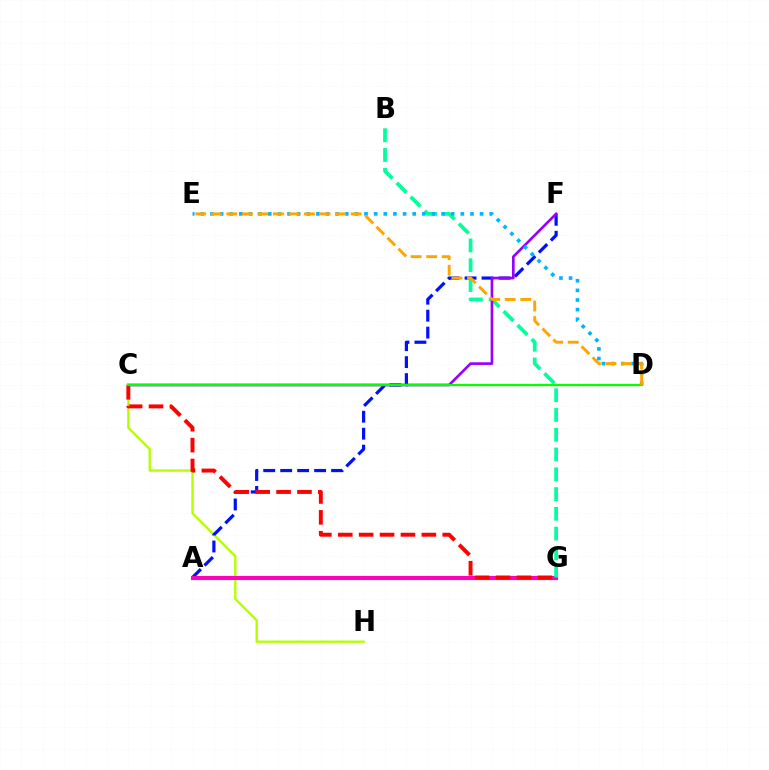{('C', 'H'): [{'color': '#b3ff00', 'line_style': 'solid', 'thickness': 1.67}], ('A', 'F'): [{'color': '#0010ff', 'line_style': 'dashed', 'thickness': 2.3}], ('A', 'G'): [{'color': '#ff00bd', 'line_style': 'solid', 'thickness': 2.95}], ('C', 'G'): [{'color': '#ff0000', 'line_style': 'dashed', 'thickness': 2.84}], ('B', 'G'): [{'color': '#00ff9d', 'line_style': 'dashed', 'thickness': 2.69}], ('C', 'F'): [{'color': '#9b00ff', 'line_style': 'solid', 'thickness': 1.91}], ('D', 'E'): [{'color': '#00b5ff', 'line_style': 'dotted', 'thickness': 2.62}, {'color': '#ffa500', 'line_style': 'dashed', 'thickness': 2.11}], ('C', 'D'): [{'color': '#08ff00', 'line_style': 'solid', 'thickness': 1.62}]}